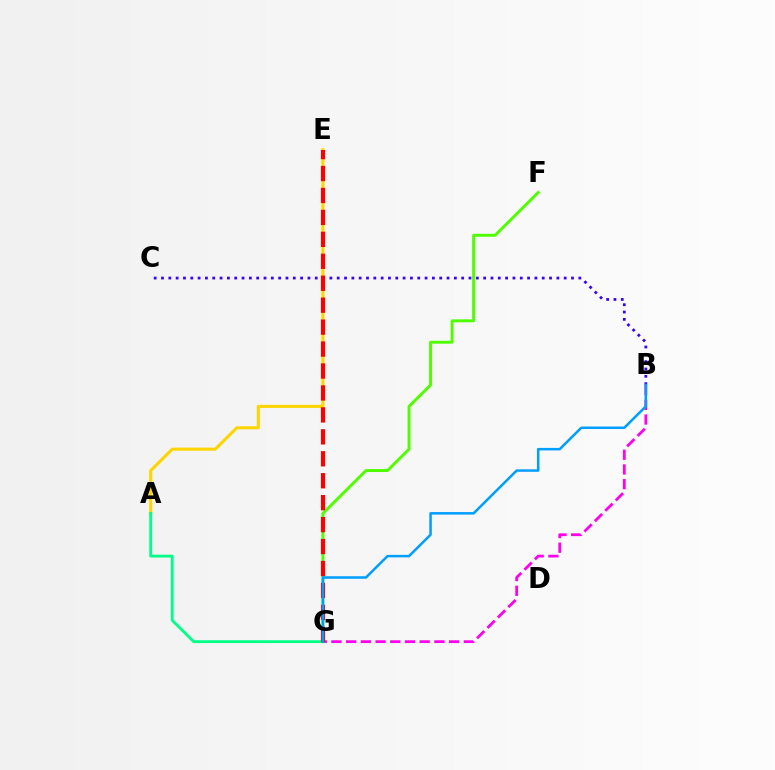{('A', 'E'): [{'color': '#ffd500', 'line_style': 'solid', 'thickness': 2.22}], ('A', 'G'): [{'color': '#00ff86', 'line_style': 'solid', 'thickness': 2.04}], ('B', 'C'): [{'color': '#3700ff', 'line_style': 'dotted', 'thickness': 1.99}], ('B', 'G'): [{'color': '#ff00ed', 'line_style': 'dashed', 'thickness': 2.0}, {'color': '#009eff', 'line_style': 'solid', 'thickness': 1.81}], ('F', 'G'): [{'color': '#4fff00', 'line_style': 'solid', 'thickness': 2.12}], ('E', 'G'): [{'color': '#ff0000', 'line_style': 'dashed', 'thickness': 2.98}]}